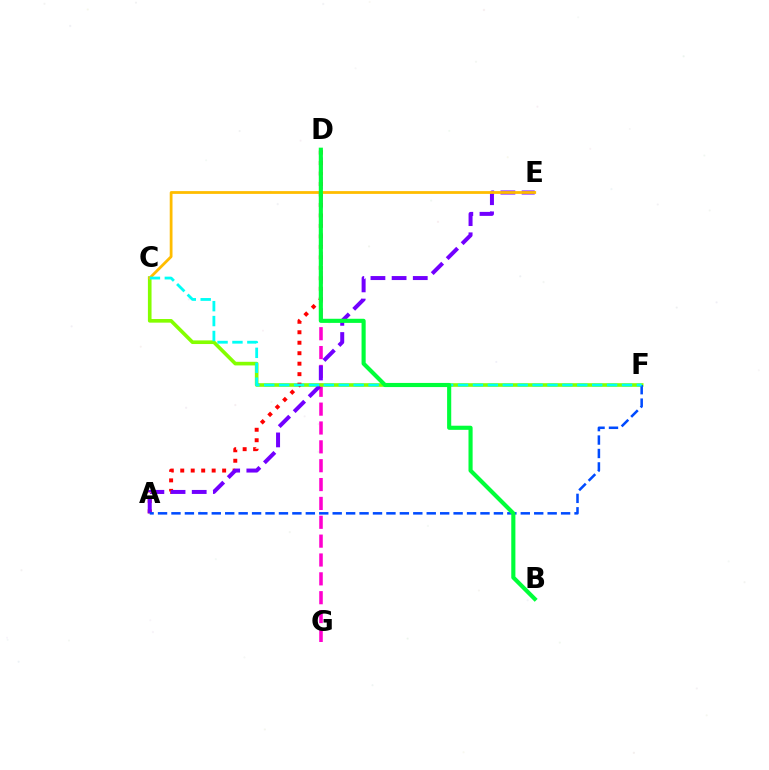{('D', 'G'): [{'color': '#ff00cf', 'line_style': 'dashed', 'thickness': 2.56}], ('C', 'F'): [{'color': '#84ff00', 'line_style': 'solid', 'thickness': 2.62}, {'color': '#00fff6', 'line_style': 'dashed', 'thickness': 2.03}], ('A', 'D'): [{'color': '#ff0000', 'line_style': 'dotted', 'thickness': 2.85}], ('A', 'E'): [{'color': '#7200ff', 'line_style': 'dashed', 'thickness': 2.87}], ('A', 'F'): [{'color': '#004bff', 'line_style': 'dashed', 'thickness': 1.83}], ('C', 'E'): [{'color': '#ffbd00', 'line_style': 'solid', 'thickness': 2.0}], ('B', 'D'): [{'color': '#00ff39', 'line_style': 'solid', 'thickness': 2.97}]}